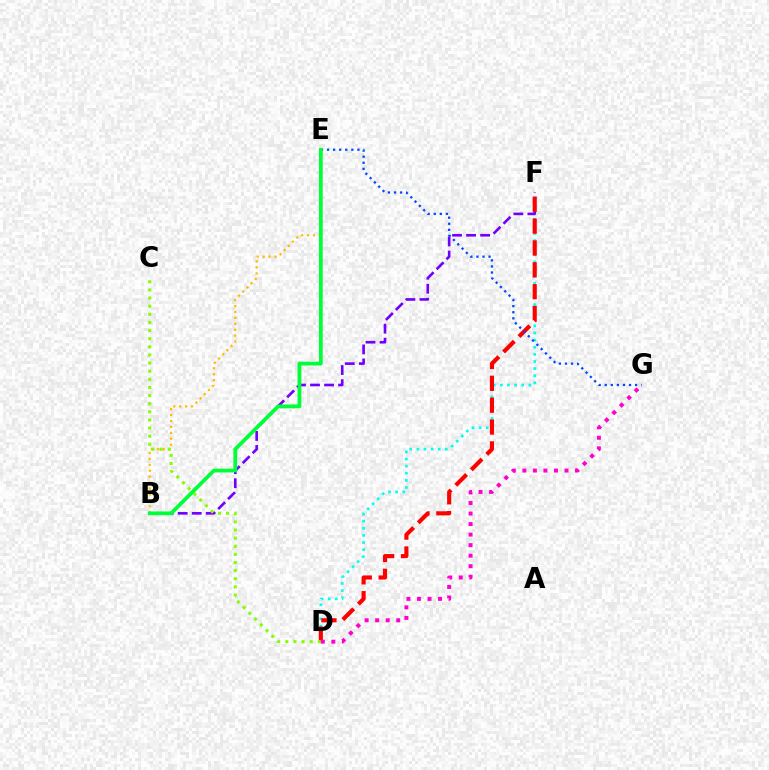{('D', 'F'): [{'color': '#00fff6', 'line_style': 'dotted', 'thickness': 1.93}, {'color': '#ff0000', 'line_style': 'dashed', 'thickness': 2.97}], ('B', 'F'): [{'color': '#7200ff', 'line_style': 'dashed', 'thickness': 1.91}], ('B', 'E'): [{'color': '#ffbd00', 'line_style': 'dotted', 'thickness': 1.61}, {'color': '#00ff39', 'line_style': 'solid', 'thickness': 2.71}], ('C', 'D'): [{'color': '#84ff00', 'line_style': 'dotted', 'thickness': 2.21}], ('D', 'G'): [{'color': '#ff00cf', 'line_style': 'dotted', 'thickness': 2.86}], ('E', 'G'): [{'color': '#004bff', 'line_style': 'dotted', 'thickness': 1.65}]}